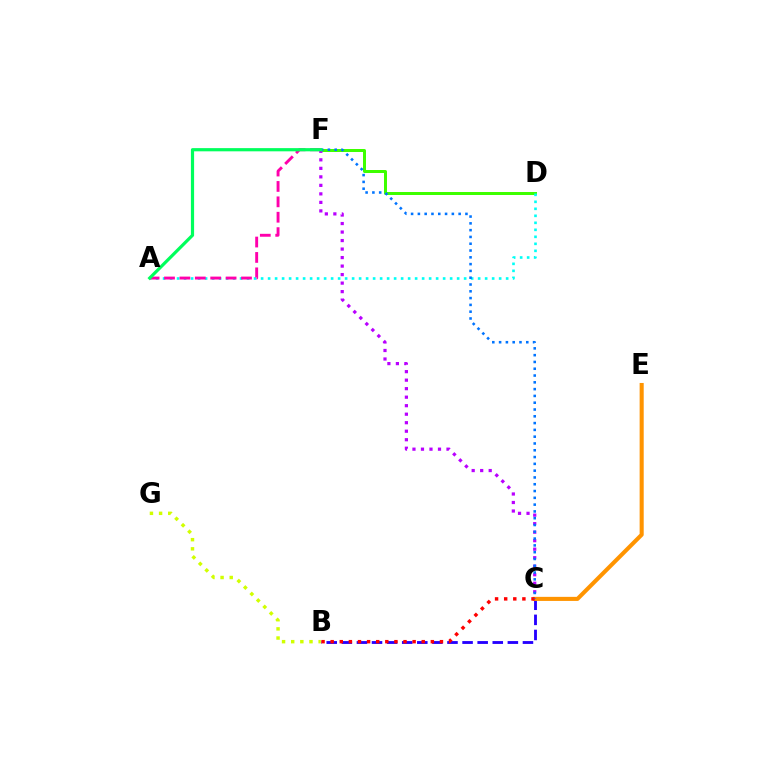{('D', 'F'): [{'color': '#3dff00', 'line_style': 'solid', 'thickness': 2.16}], ('B', 'C'): [{'color': '#2500ff', 'line_style': 'dashed', 'thickness': 2.05}, {'color': '#ff0000', 'line_style': 'dotted', 'thickness': 2.47}], ('A', 'D'): [{'color': '#00fff6', 'line_style': 'dotted', 'thickness': 1.9}], ('C', 'E'): [{'color': '#ff9400', 'line_style': 'solid', 'thickness': 2.93}], ('C', 'F'): [{'color': '#b900ff', 'line_style': 'dotted', 'thickness': 2.31}, {'color': '#0074ff', 'line_style': 'dotted', 'thickness': 1.85}], ('A', 'F'): [{'color': '#ff00ac', 'line_style': 'dashed', 'thickness': 2.09}, {'color': '#00ff5c', 'line_style': 'solid', 'thickness': 2.3}], ('B', 'G'): [{'color': '#d1ff00', 'line_style': 'dotted', 'thickness': 2.48}]}